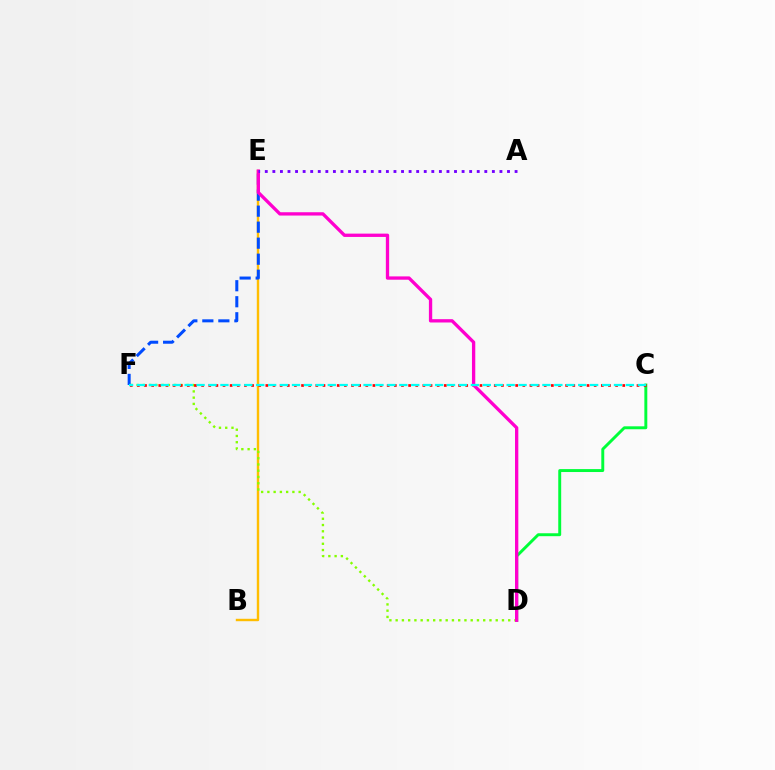{('B', 'E'): [{'color': '#ffbd00', 'line_style': 'solid', 'thickness': 1.74}], ('C', 'D'): [{'color': '#00ff39', 'line_style': 'solid', 'thickness': 2.11}], ('D', 'F'): [{'color': '#84ff00', 'line_style': 'dotted', 'thickness': 1.7}], ('E', 'F'): [{'color': '#004bff', 'line_style': 'dashed', 'thickness': 2.18}], ('C', 'F'): [{'color': '#ff0000', 'line_style': 'dotted', 'thickness': 1.94}, {'color': '#00fff6', 'line_style': 'dashed', 'thickness': 1.62}], ('D', 'E'): [{'color': '#ff00cf', 'line_style': 'solid', 'thickness': 2.38}], ('A', 'E'): [{'color': '#7200ff', 'line_style': 'dotted', 'thickness': 2.06}]}